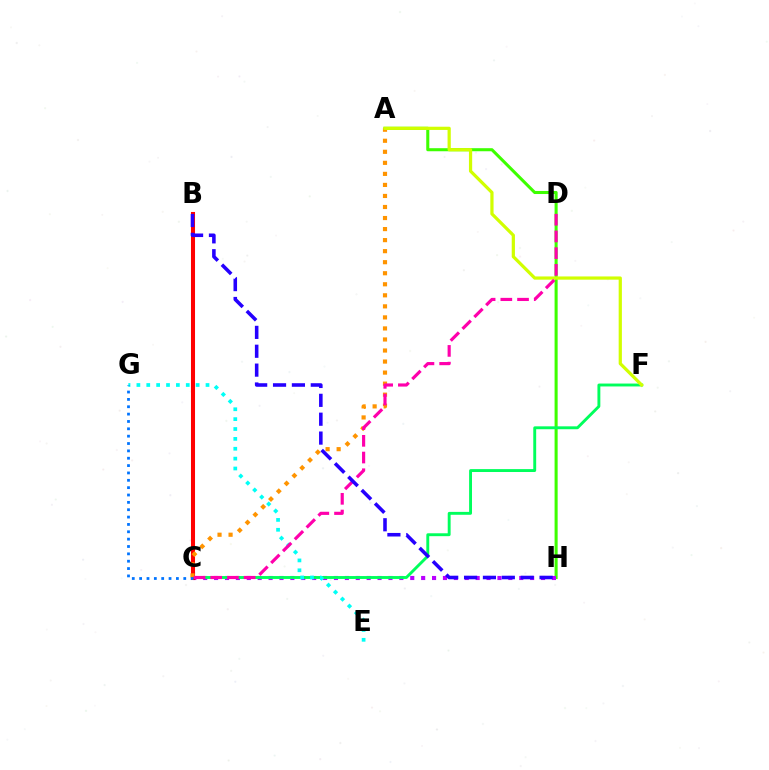{('A', 'H'): [{'color': '#3dff00', 'line_style': 'solid', 'thickness': 2.2}], ('C', 'H'): [{'color': '#b900ff', 'line_style': 'dotted', 'thickness': 2.96}], ('C', 'F'): [{'color': '#00ff5c', 'line_style': 'solid', 'thickness': 2.09}], ('B', 'C'): [{'color': '#ff0000', 'line_style': 'solid', 'thickness': 2.92}], ('A', 'C'): [{'color': '#ff9400', 'line_style': 'dotted', 'thickness': 3.0}], ('E', 'G'): [{'color': '#00fff6', 'line_style': 'dotted', 'thickness': 2.68}], ('A', 'F'): [{'color': '#d1ff00', 'line_style': 'solid', 'thickness': 2.32}], ('C', 'D'): [{'color': '#ff00ac', 'line_style': 'dashed', 'thickness': 2.27}], ('B', 'H'): [{'color': '#2500ff', 'line_style': 'dashed', 'thickness': 2.56}], ('C', 'G'): [{'color': '#0074ff', 'line_style': 'dotted', 'thickness': 2.0}]}